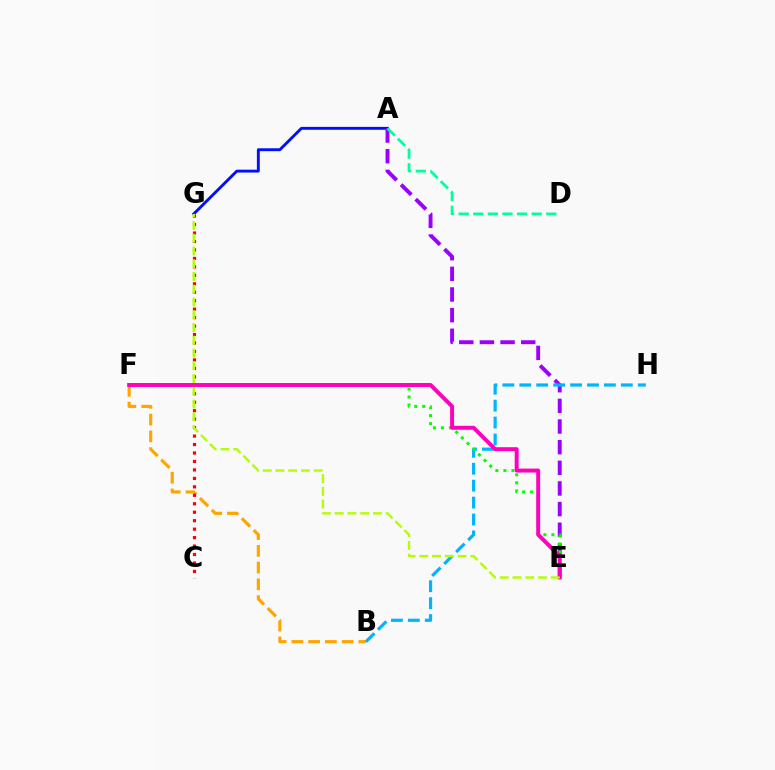{('A', 'G'): [{'color': '#0010ff', 'line_style': 'solid', 'thickness': 2.08}], ('A', 'E'): [{'color': '#9b00ff', 'line_style': 'dashed', 'thickness': 2.8}], ('B', 'F'): [{'color': '#ffa500', 'line_style': 'dashed', 'thickness': 2.28}], ('C', 'G'): [{'color': '#ff0000', 'line_style': 'dotted', 'thickness': 2.3}], ('B', 'H'): [{'color': '#00b5ff', 'line_style': 'dashed', 'thickness': 2.3}], ('E', 'F'): [{'color': '#08ff00', 'line_style': 'dotted', 'thickness': 2.18}, {'color': '#ff00bd', 'line_style': 'solid', 'thickness': 2.84}], ('E', 'G'): [{'color': '#b3ff00', 'line_style': 'dashed', 'thickness': 1.73}], ('A', 'D'): [{'color': '#00ff9d', 'line_style': 'dashed', 'thickness': 1.98}]}